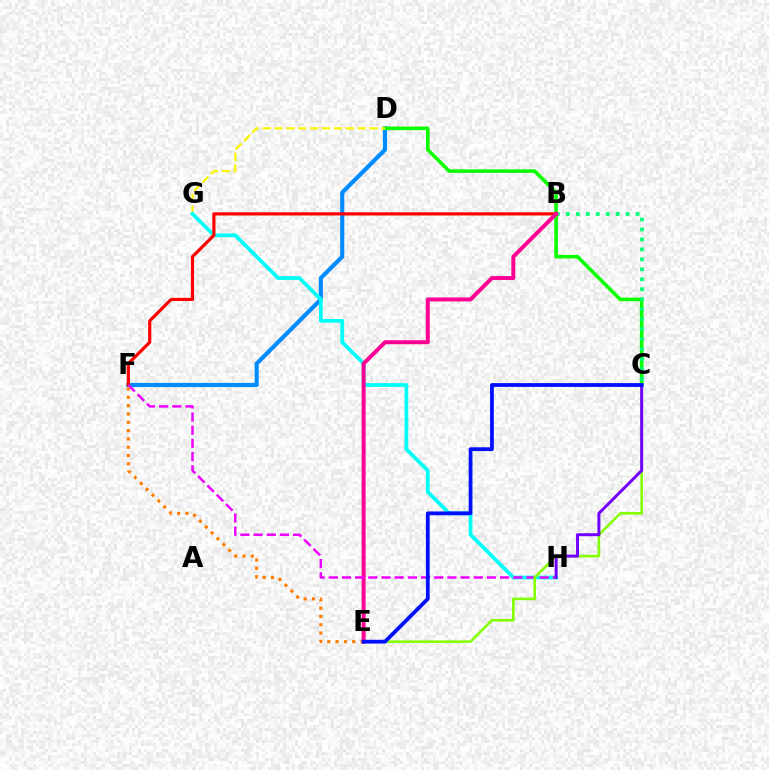{('D', 'F'): [{'color': '#008cff', 'line_style': 'solid', 'thickness': 2.97}], ('C', 'D'): [{'color': '#08ff00', 'line_style': 'solid', 'thickness': 2.57}], ('D', 'G'): [{'color': '#fcf500', 'line_style': 'dashed', 'thickness': 1.61}], ('B', 'C'): [{'color': '#00ff74', 'line_style': 'dotted', 'thickness': 2.71}], ('G', 'H'): [{'color': '#00fff6', 'line_style': 'solid', 'thickness': 2.7}], ('E', 'F'): [{'color': '#ff7c00', 'line_style': 'dotted', 'thickness': 2.26}], ('B', 'F'): [{'color': '#ff0000', 'line_style': 'solid', 'thickness': 2.28}], ('B', 'E'): [{'color': '#ff0094', 'line_style': 'solid', 'thickness': 2.85}], ('F', 'H'): [{'color': '#ee00ff', 'line_style': 'dashed', 'thickness': 1.79}], ('C', 'E'): [{'color': '#84ff00', 'line_style': 'solid', 'thickness': 1.88}, {'color': '#0010ff', 'line_style': 'solid', 'thickness': 2.73}], ('C', 'H'): [{'color': '#7200ff', 'line_style': 'solid', 'thickness': 2.14}]}